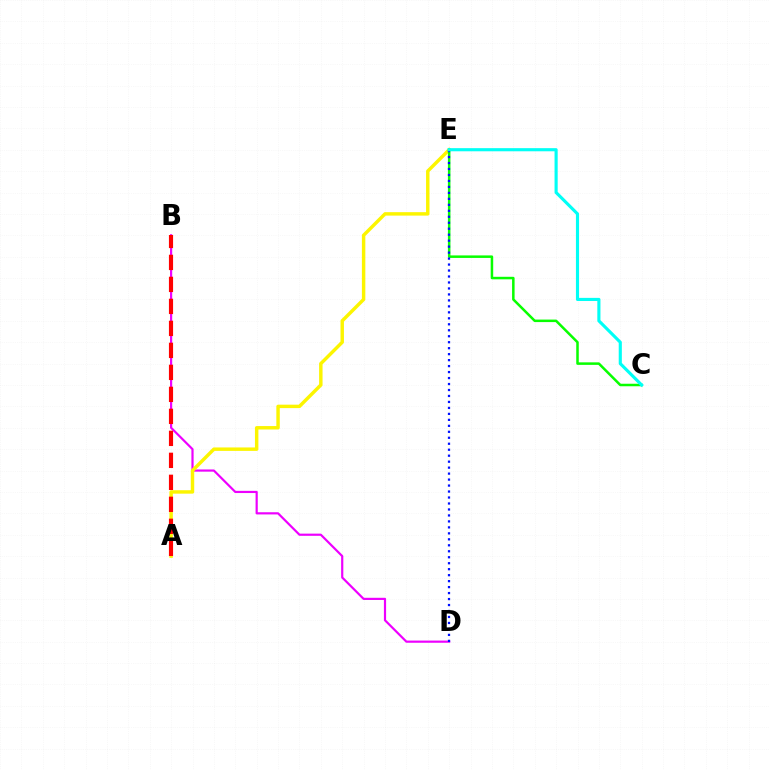{('B', 'D'): [{'color': '#ee00ff', 'line_style': 'solid', 'thickness': 1.58}], ('A', 'E'): [{'color': '#fcf500', 'line_style': 'solid', 'thickness': 2.48}], ('C', 'E'): [{'color': '#08ff00', 'line_style': 'solid', 'thickness': 1.81}, {'color': '#00fff6', 'line_style': 'solid', 'thickness': 2.25}], ('D', 'E'): [{'color': '#0010ff', 'line_style': 'dotted', 'thickness': 1.62}], ('A', 'B'): [{'color': '#ff0000', 'line_style': 'dashed', 'thickness': 2.99}]}